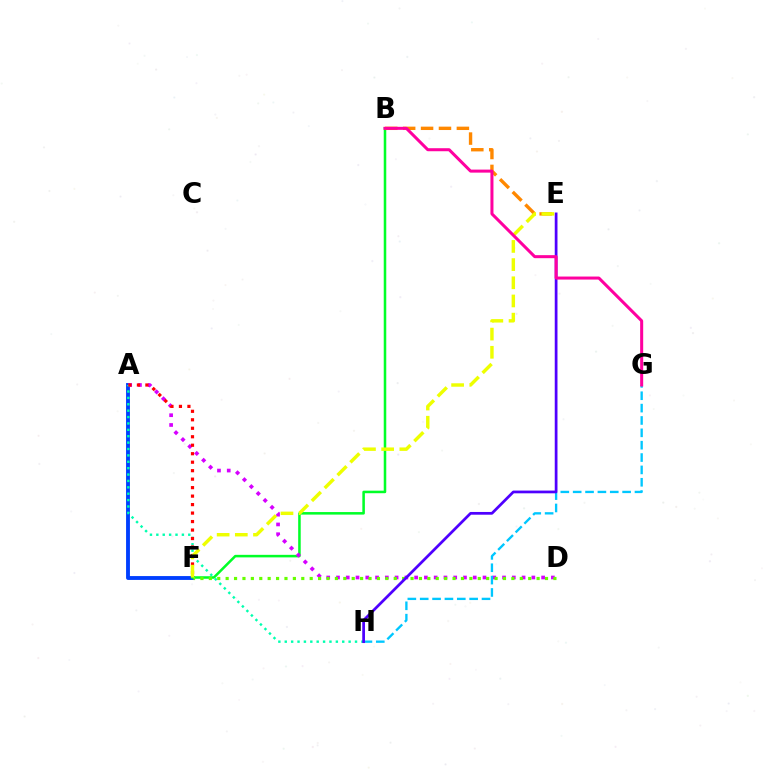{('A', 'F'): [{'color': '#003fff', 'line_style': 'solid', 'thickness': 2.78}, {'color': '#ff0000', 'line_style': 'dotted', 'thickness': 2.3}], ('B', 'F'): [{'color': '#00ff27', 'line_style': 'solid', 'thickness': 1.83}], ('B', 'E'): [{'color': '#ff8800', 'line_style': 'dashed', 'thickness': 2.43}], ('A', 'D'): [{'color': '#d600ff', 'line_style': 'dotted', 'thickness': 2.65}], ('D', 'F'): [{'color': '#66ff00', 'line_style': 'dotted', 'thickness': 2.28}], ('A', 'H'): [{'color': '#00ffaf', 'line_style': 'dotted', 'thickness': 1.74}], ('G', 'H'): [{'color': '#00c7ff', 'line_style': 'dashed', 'thickness': 1.68}], ('E', 'H'): [{'color': '#4f00ff', 'line_style': 'solid', 'thickness': 1.97}], ('E', 'F'): [{'color': '#eeff00', 'line_style': 'dashed', 'thickness': 2.47}], ('B', 'G'): [{'color': '#ff00a0', 'line_style': 'solid', 'thickness': 2.18}]}